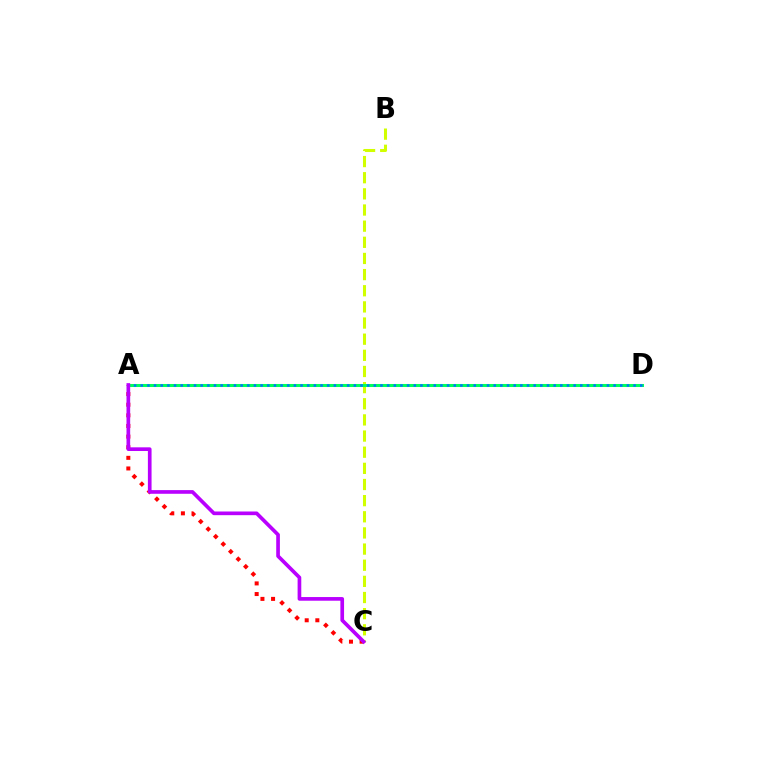{('A', 'C'): [{'color': '#ff0000', 'line_style': 'dotted', 'thickness': 2.89}, {'color': '#b900ff', 'line_style': 'solid', 'thickness': 2.65}], ('B', 'C'): [{'color': '#d1ff00', 'line_style': 'dashed', 'thickness': 2.19}], ('A', 'D'): [{'color': '#00ff5c', 'line_style': 'solid', 'thickness': 2.18}, {'color': '#0074ff', 'line_style': 'dotted', 'thickness': 1.81}]}